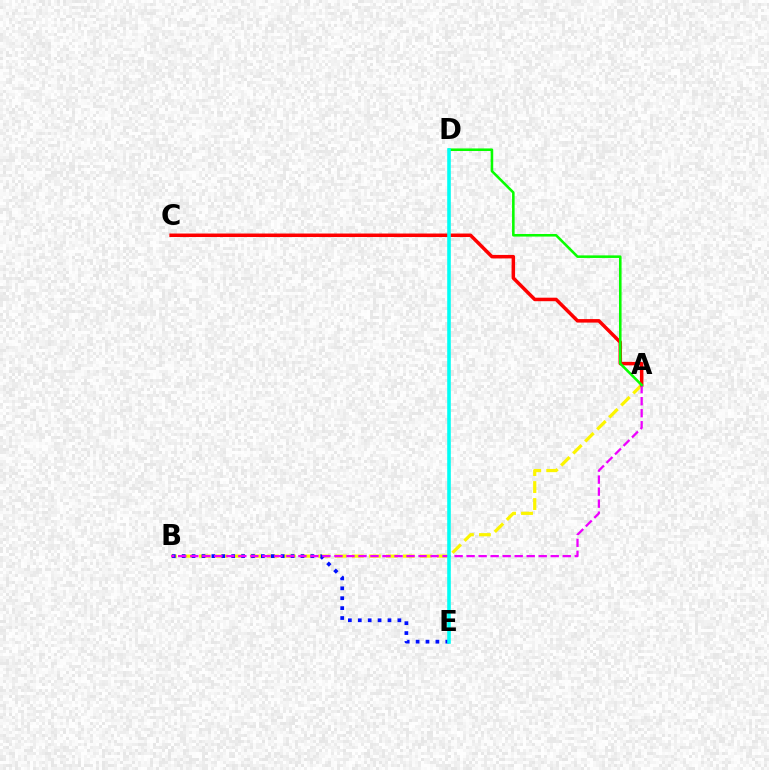{('A', 'B'): [{'color': '#fcf500', 'line_style': 'dashed', 'thickness': 2.31}, {'color': '#ee00ff', 'line_style': 'dashed', 'thickness': 1.63}], ('B', 'E'): [{'color': '#0010ff', 'line_style': 'dotted', 'thickness': 2.69}], ('A', 'C'): [{'color': '#ff0000', 'line_style': 'solid', 'thickness': 2.52}], ('A', 'D'): [{'color': '#08ff00', 'line_style': 'solid', 'thickness': 1.85}], ('D', 'E'): [{'color': '#00fff6', 'line_style': 'solid', 'thickness': 2.58}]}